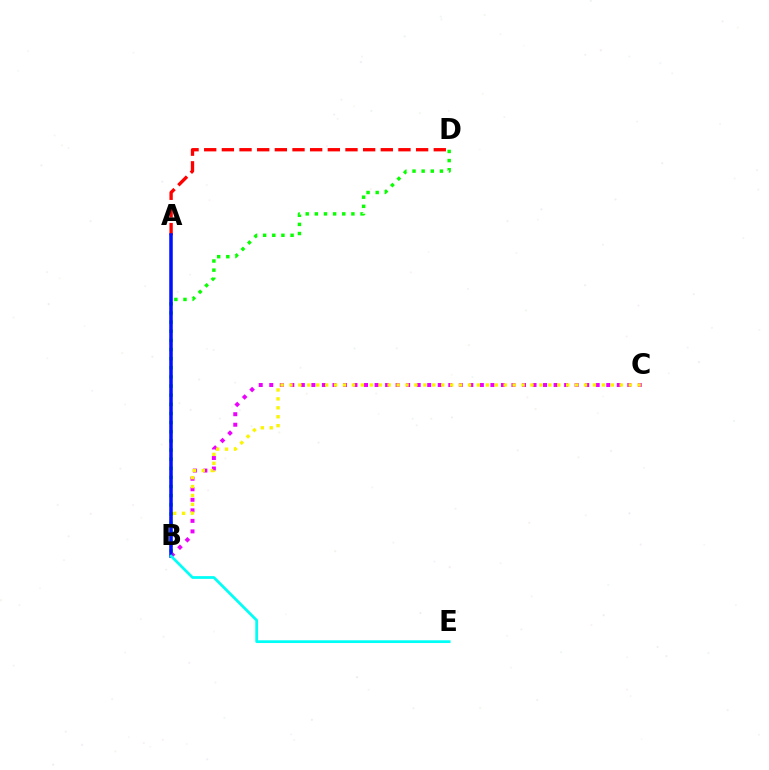{('B', 'C'): [{'color': '#ee00ff', 'line_style': 'dotted', 'thickness': 2.86}, {'color': '#fcf500', 'line_style': 'dotted', 'thickness': 2.43}], ('B', 'D'): [{'color': '#08ff00', 'line_style': 'dotted', 'thickness': 2.48}], ('A', 'D'): [{'color': '#ff0000', 'line_style': 'dashed', 'thickness': 2.4}], ('A', 'B'): [{'color': '#0010ff', 'line_style': 'solid', 'thickness': 2.53}], ('B', 'E'): [{'color': '#00fff6', 'line_style': 'solid', 'thickness': 1.97}]}